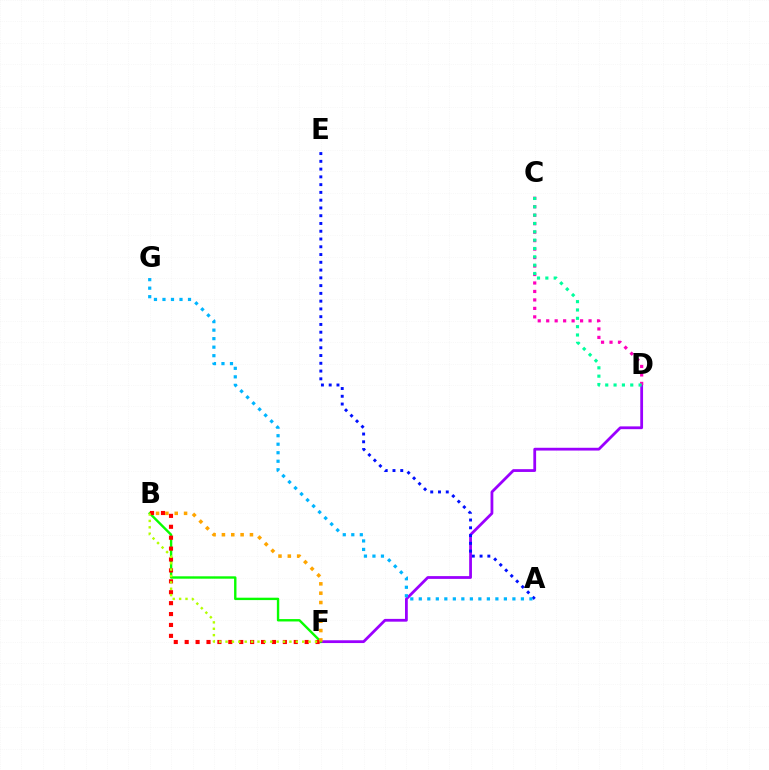{('D', 'F'): [{'color': '#9b00ff', 'line_style': 'solid', 'thickness': 2.0}], ('B', 'F'): [{'color': '#08ff00', 'line_style': 'solid', 'thickness': 1.72}, {'color': '#ff0000', 'line_style': 'dotted', 'thickness': 2.96}, {'color': '#ffa500', 'line_style': 'dotted', 'thickness': 2.54}, {'color': '#b3ff00', 'line_style': 'dotted', 'thickness': 1.74}], ('A', 'E'): [{'color': '#0010ff', 'line_style': 'dotted', 'thickness': 2.11}], ('C', 'D'): [{'color': '#ff00bd', 'line_style': 'dotted', 'thickness': 2.3}, {'color': '#00ff9d', 'line_style': 'dotted', 'thickness': 2.27}], ('A', 'G'): [{'color': '#00b5ff', 'line_style': 'dotted', 'thickness': 2.31}]}